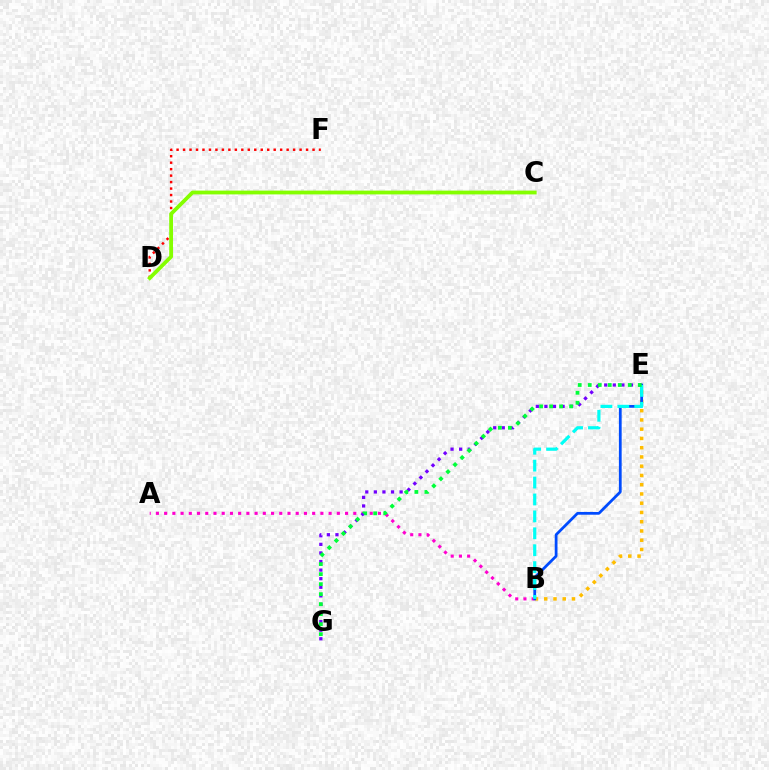{('B', 'E'): [{'color': '#ffbd00', 'line_style': 'dotted', 'thickness': 2.51}, {'color': '#004bff', 'line_style': 'solid', 'thickness': 1.99}, {'color': '#00fff6', 'line_style': 'dashed', 'thickness': 2.3}], ('A', 'B'): [{'color': '#ff00cf', 'line_style': 'dotted', 'thickness': 2.23}], ('D', 'F'): [{'color': '#ff0000', 'line_style': 'dotted', 'thickness': 1.76}], ('E', 'G'): [{'color': '#7200ff', 'line_style': 'dotted', 'thickness': 2.33}, {'color': '#00ff39', 'line_style': 'dotted', 'thickness': 2.72}], ('C', 'D'): [{'color': '#84ff00', 'line_style': 'solid', 'thickness': 2.73}]}